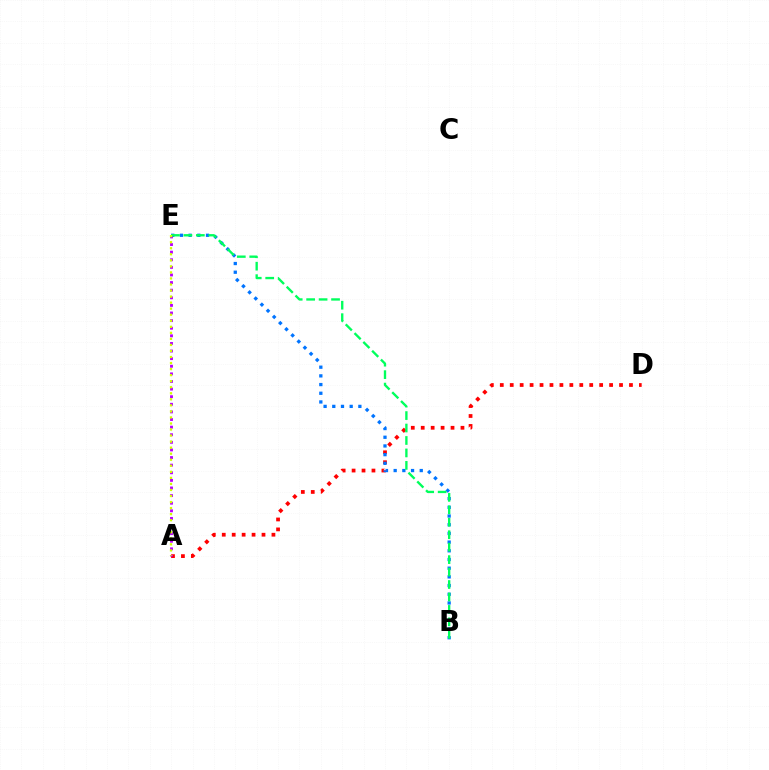{('A', 'D'): [{'color': '#ff0000', 'line_style': 'dotted', 'thickness': 2.7}], ('B', 'E'): [{'color': '#0074ff', 'line_style': 'dotted', 'thickness': 2.36}, {'color': '#00ff5c', 'line_style': 'dashed', 'thickness': 1.69}], ('A', 'E'): [{'color': '#b900ff', 'line_style': 'dotted', 'thickness': 2.07}, {'color': '#d1ff00', 'line_style': 'dotted', 'thickness': 1.64}]}